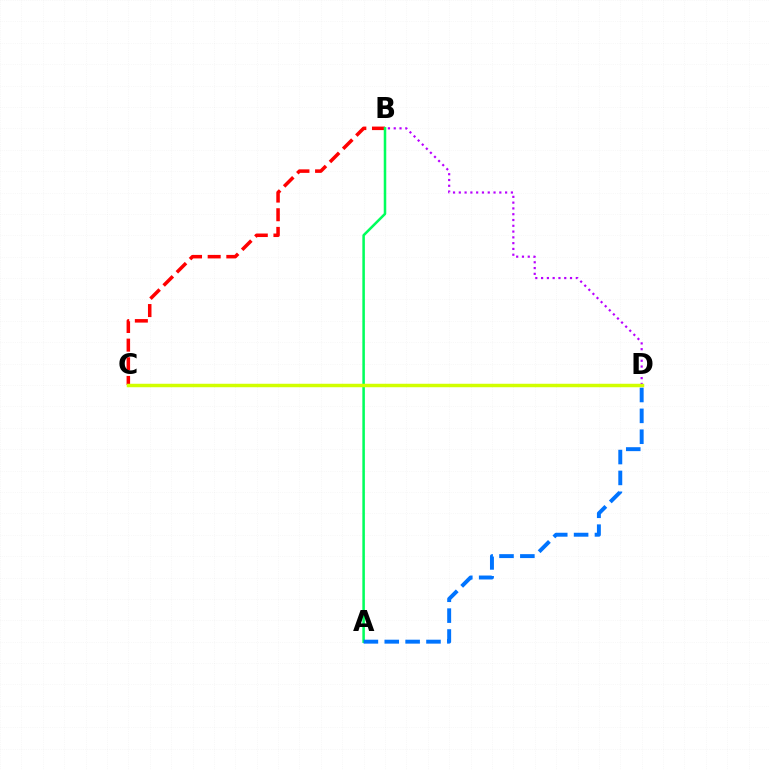{('B', 'C'): [{'color': '#ff0000', 'line_style': 'dashed', 'thickness': 2.53}], ('B', 'D'): [{'color': '#b900ff', 'line_style': 'dotted', 'thickness': 1.57}], ('A', 'B'): [{'color': '#00ff5c', 'line_style': 'solid', 'thickness': 1.82}], ('C', 'D'): [{'color': '#d1ff00', 'line_style': 'solid', 'thickness': 2.5}], ('A', 'D'): [{'color': '#0074ff', 'line_style': 'dashed', 'thickness': 2.83}]}